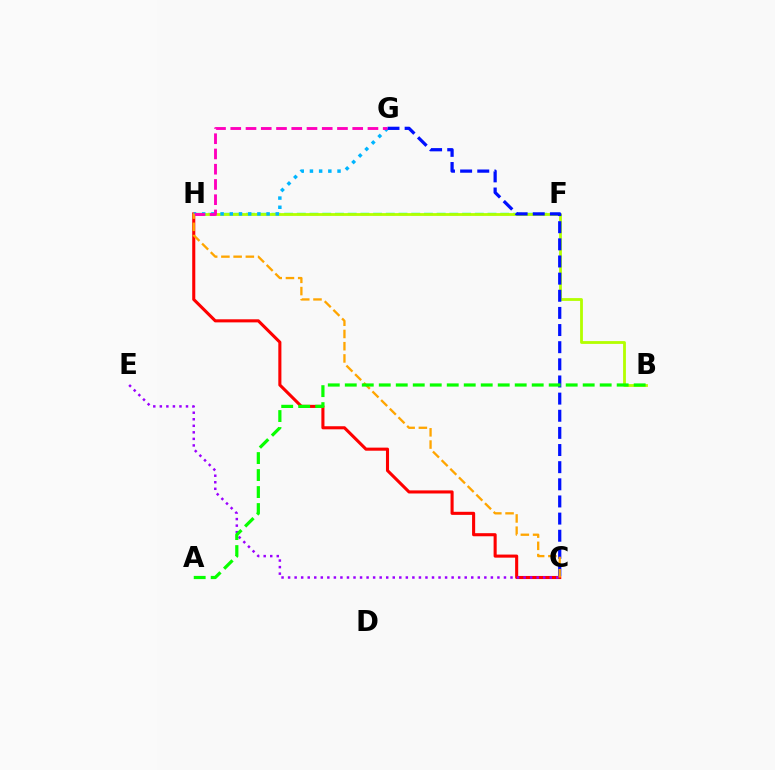{('F', 'H'): [{'color': '#00ff9d', 'line_style': 'dashed', 'thickness': 1.73}], ('C', 'H'): [{'color': '#ff0000', 'line_style': 'solid', 'thickness': 2.22}, {'color': '#ffa500', 'line_style': 'dashed', 'thickness': 1.66}], ('B', 'H'): [{'color': '#b3ff00', 'line_style': 'solid', 'thickness': 2.02}], ('G', 'H'): [{'color': '#00b5ff', 'line_style': 'dotted', 'thickness': 2.5}, {'color': '#ff00bd', 'line_style': 'dashed', 'thickness': 2.07}], ('C', 'E'): [{'color': '#9b00ff', 'line_style': 'dotted', 'thickness': 1.78}], ('C', 'G'): [{'color': '#0010ff', 'line_style': 'dashed', 'thickness': 2.33}], ('A', 'B'): [{'color': '#08ff00', 'line_style': 'dashed', 'thickness': 2.31}]}